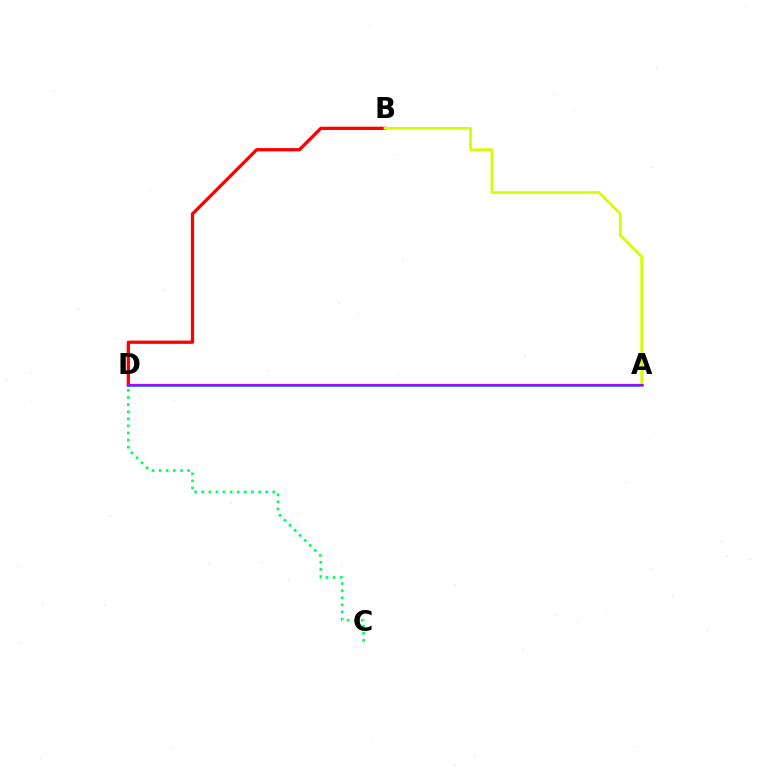{('B', 'D'): [{'color': '#ff0000', 'line_style': 'solid', 'thickness': 2.35}], ('A', 'D'): [{'color': '#0074ff', 'line_style': 'solid', 'thickness': 1.88}, {'color': '#b900ff', 'line_style': 'solid', 'thickness': 1.6}], ('A', 'B'): [{'color': '#d1ff00', 'line_style': 'solid', 'thickness': 1.94}], ('C', 'D'): [{'color': '#00ff5c', 'line_style': 'dotted', 'thickness': 1.93}]}